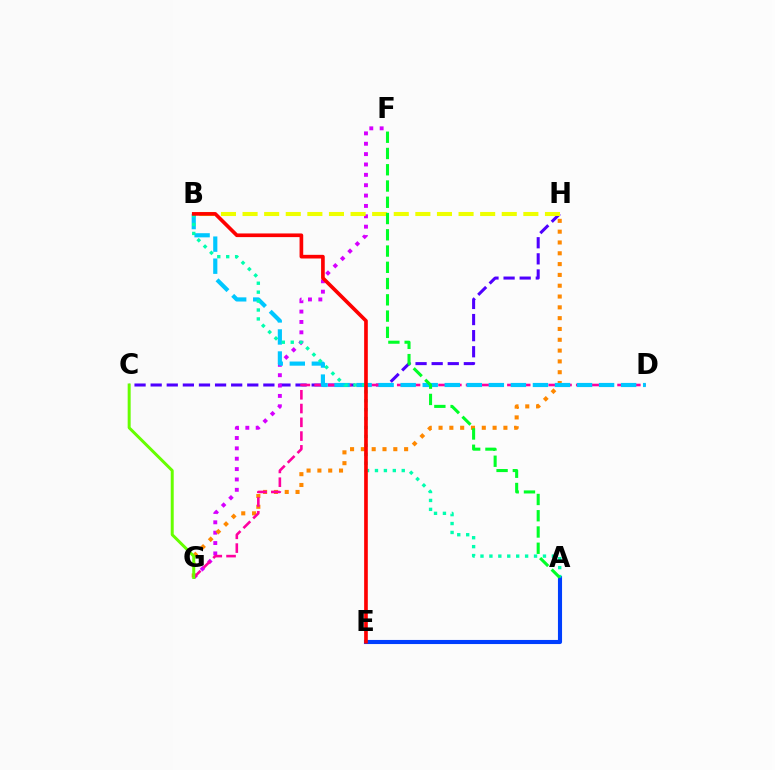{('C', 'H'): [{'color': '#4f00ff', 'line_style': 'dashed', 'thickness': 2.19}], ('F', 'G'): [{'color': '#d600ff', 'line_style': 'dotted', 'thickness': 2.82}], ('G', 'H'): [{'color': '#ff8800', 'line_style': 'dotted', 'thickness': 2.94}], ('D', 'G'): [{'color': '#ff00a0', 'line_style': 'dashed', 'thickness': 1.87}], ('B', 'D'): [{'color': '#00c7ff', 'line_style': 'dashed', 'thickness': 2.99}], ('A', 'E'): [{'color': '#003fff', 'line_style': 'solid', 'thickness': 2.96}], ('B', 'H'): [{'color': '#eeff00', 'line_style': 'dashed', 'thickness': 2.93}], ('C', 'G'): [{'color': '#66ff00', 'line_style': 'solid', 'thickness': 2.15}], ('A', 'B'): [{'color': '#00ffaf', 'line_style': 'dotted', 'thickness': 2.42}], ('A', 'F'): [{'color': '#00ff27', 'line_style': 'dashed', 'thickness': 2.21}], ('B', 'E'): [{'color': '#ff0000', 'line_style': 'solid', 'thickness': 2.64}]}